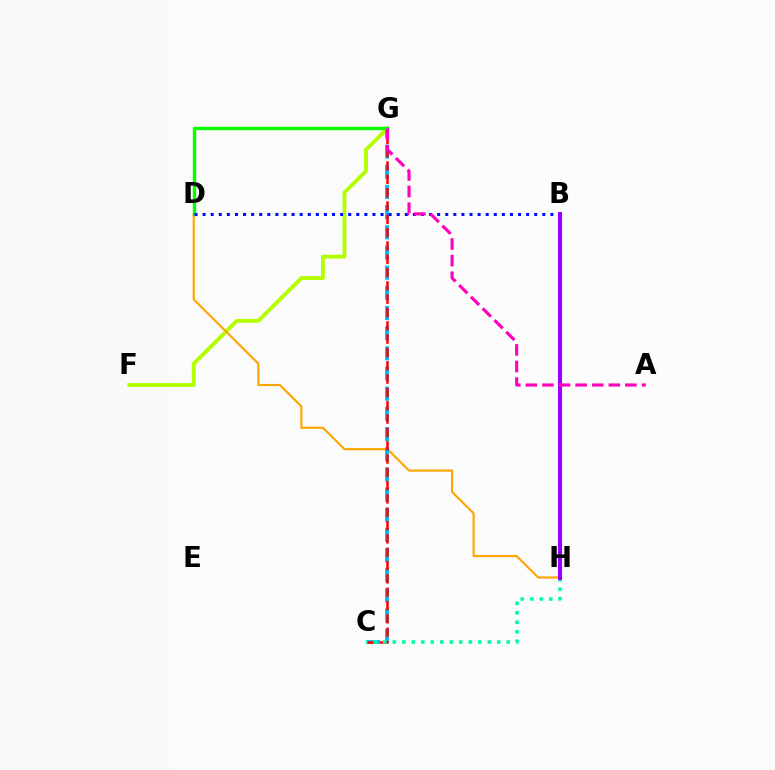{('F', 'G'): [{'color': '#b3ff00', 'line_style': 'solid', 'thickness': 2.78}], ('D', 'H'): [{'color': '#ffa500', 'line_style': 'solid', 'thickness': 1.55}], ('C', 'G'): [{'color': '#00b5ff', 'line_style': 'dashed', 'thickness': 2.74}, {'color': '#ff0000', 'line_style': 'dashed', 'thickness': 1.81}], ('C', 'H'): [{'color': '#00ff9d', 'line_style': 'dotted', 'thickness': 2.58}], ('D', 'G'): [{'color': '#08ff00', 'line_style': 'solid', 'thickness': 2.45}], ('B', 'D'): [{'color': '#0010ff', 'line_style': 'dotted', 'thickness': 2.2}], ('B', 'H'): [{'color': '#9b00ff', 'line_style': 'solid', 'thickness': 2.92}], ('A', 'G'): [{'color': '#ff00bd', 'line_style': 'dashed', 'thickness': 2.25}]}